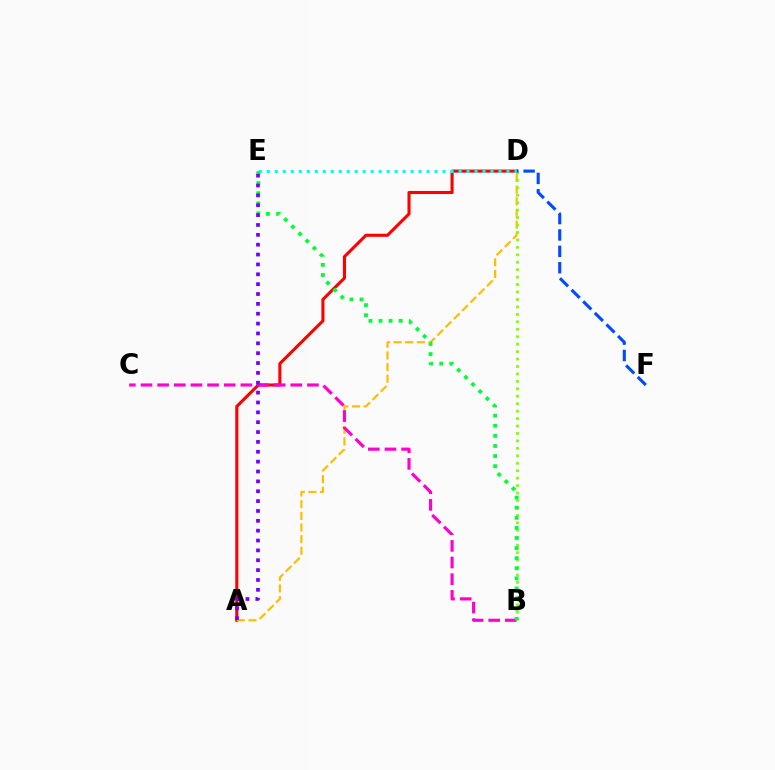{('A', 'D'): [{'color': '#ff0000', 'line_style': 'solid', 'thickness': 2.22}, {'color': '#ffbd00', 'line_style': 'dashed', 'thickness': 1.58}], ('D', 'E'): [{'color': '#00fff6', 'line_style': 'dotted', 'thickness': 2.17}], ('B', 'C'): [{'color': '#ff00cf', 'line_style': 'dashed', 'thickness': 2.26}], ('B', 'D'): [{'color': '#84ff00', 'line_style': 'dotted', 'thickness': 2.02}], ('B', 'E'): [{'color': '#00ff39', 'line_style': 'dotted', 'thickness': 2.74}], ('A', 'E'): [{'color': '#7200ff', 'line_style': 'dotted', 'thickness': 2.68}], ('D', 'F'): [{'color': '#004bff', 'line_style': 'dashed', 'thickness': 2.22}]}